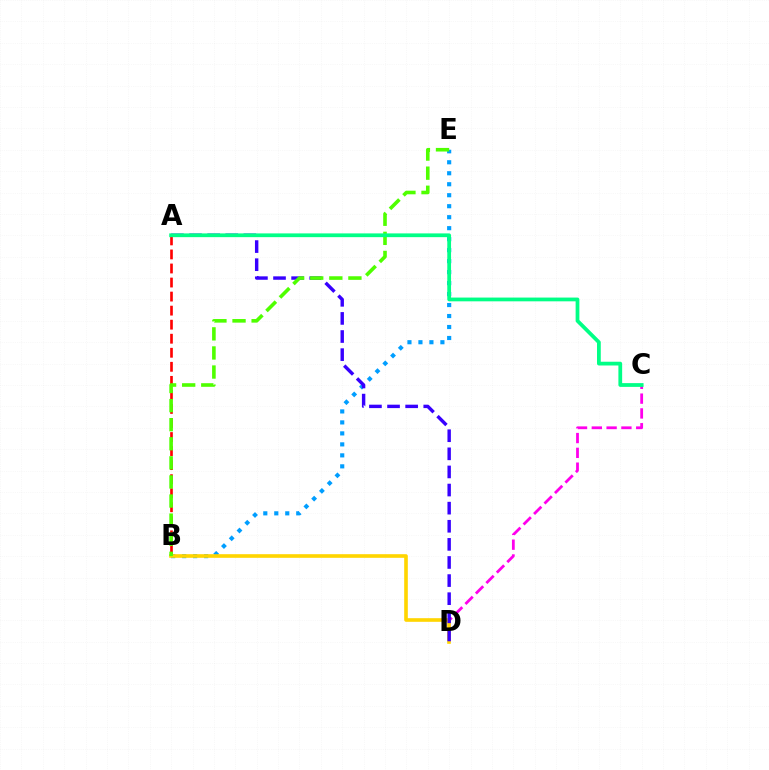{('B', 'E'): [{'color': '#009eff', 'line_style': 'dotted', 'thickness': 2.98}, {'color': '#4fff00', 'line_style': 'dashed', 'thickness': 2.59}], ('C', 'D'): [{'color': '#ff00ed', 'line_style': 'dashed', 'thickness': 2.01}], ('B', 'D'): [{'color': '#ffd500', 'line_style': 'solid', 'thickness': 2.61}], ('A', 'B'): [{'color': '#ff0000', 'line_style': 'dashed', 'thickness': 1.91}], ('A', 'D'): [{'color': '#3700ff', 'line_style': 'dashed', 'thickness': 2.46}], ('A', 'C'): [{'color': '#00ff86', 'line_style': 'solid', 'thickness': 2.71}]}